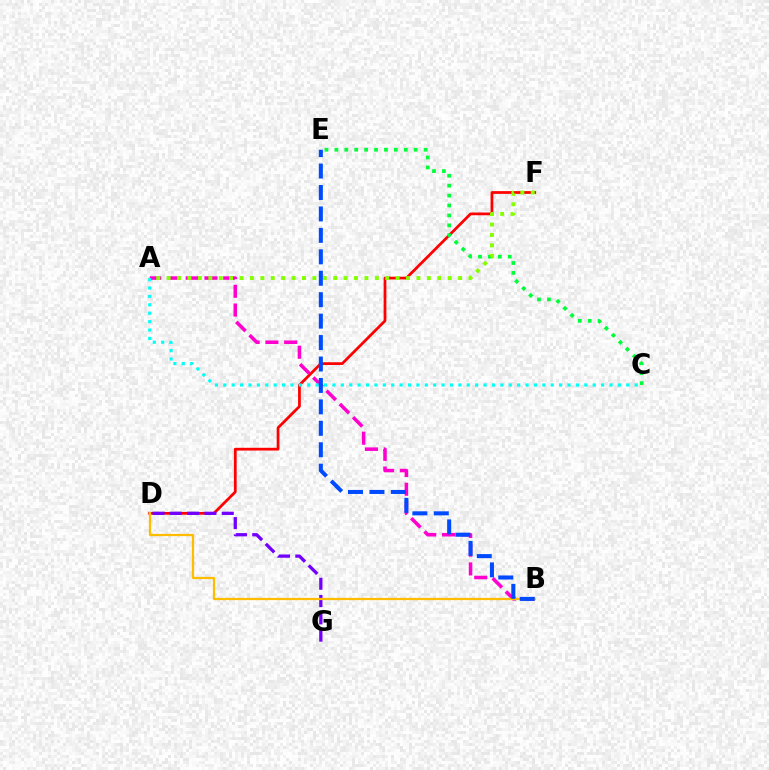{('D', 'F'): [{'color': '#ff0000', 'line_style': 'solid', 'thickness': 1.98}], ('C', 'E'): [{'color': '#00ff39', 'line_style': 'dotted', 'thickness': 2.69}], ('D', 'G'): [{'color': '#7200ff', 'line_style': 'dashed', 'thickness': 2.35}], ('A', 'B'): [{'color': '#ff00cf', 'line_style': 'dashed', 'thickness': 2.55}], ('B', 'D'): [{'color': '#ffbd00', 'line_style': 'solid', 'thickness': 1.62}], ('A', 'F'): [{'color': '#84ff00', 'line_style': 'dotted', 'thickness': 2.83}], ('A', 'C'): [{'color': '#00fff6', 'line_style': 'dotted', 'thickness': 2.28}], ('B', 'E'): [{'color': '#004bff', 'line_style': 'dashed', 'thickness': 2.91}]}